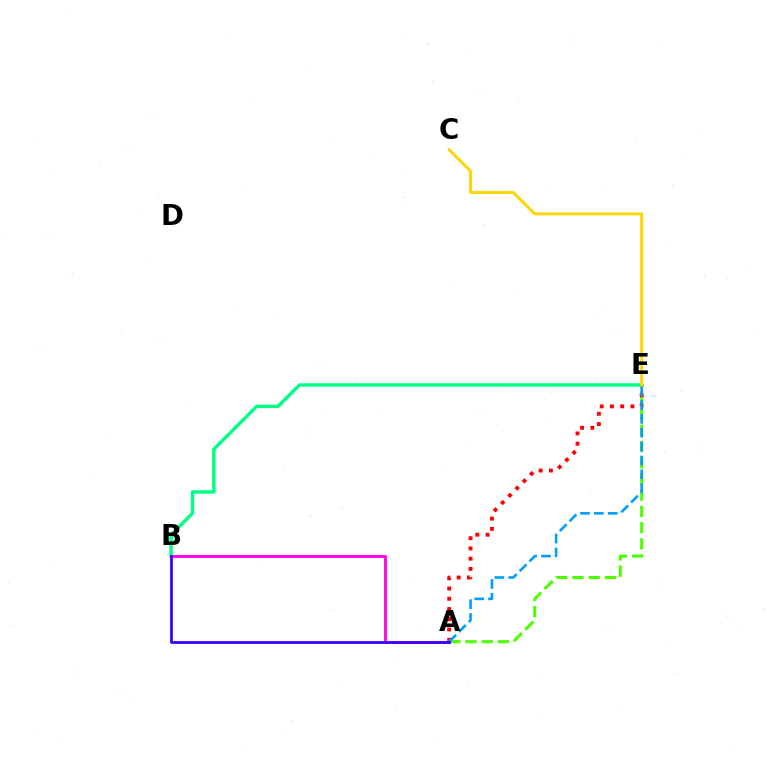{('A', 'E'): [{'color': '#4fff00', 'line_style': 'dashed', 'thickness': 2.2}, {'color': '#ff0000', 'line_style': 'dotted', 'thickness': 2.78}, {'color': '#009eff', 'line_style': 'dashed', 'thickness': 1.88}], ('B', 'E'): [{'color': '#00ff86', 'line_style': 'solid', 'thickness': 2.46}], ('A', 'B'): [{'color': '#ff00ed', 'line_style': 'solid', 'thickness': 2.03}, {'color': '#3700ff', 'line_style': 'solid', 'thickness': 1.98}], ('C', 'E'): [{'color': '#ffd500', 'line_style': 'solid', 'thickness': 2.09}]}